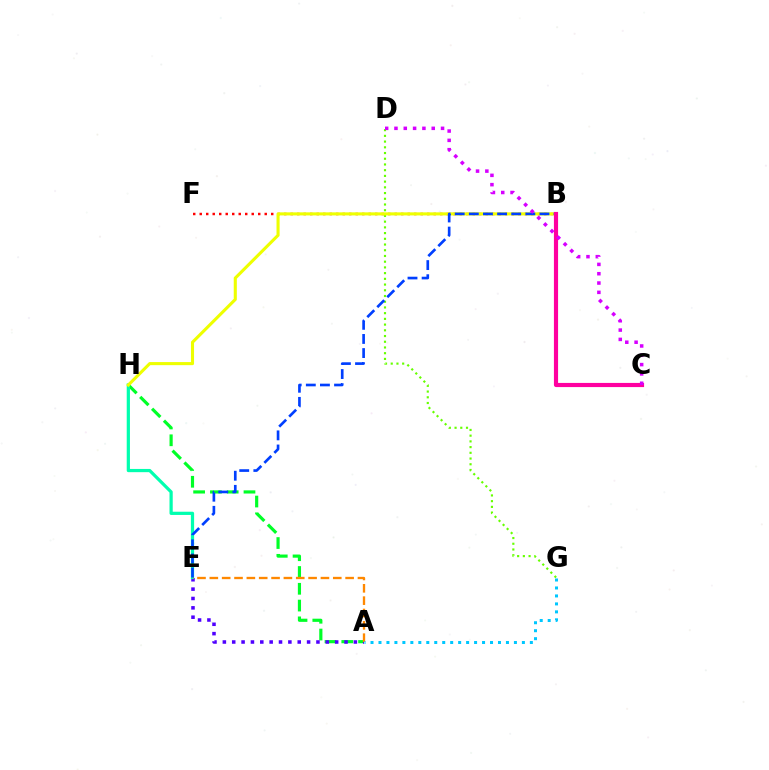{('A', 'H'): [{'color': '#00ff27', 'line_style': 'dashed', 'thickness': 2.28}], ('A', 'E'): [{'color': '#4f00ff', 'line_style': 'dotted', 'thickness': 2.54}, {'color': '#ff8800', 'line_style': 'dashed', 'thickness': 1.68}], ('B', 'F'): [{'color': '#ff0000', 'line_style': 'dotted', 'thickness': 1.77}], ('E', 'H'): [{'color': '#00ffaf', 'line_style': 'solid', 'thickness': 2.32}], ('D', 'G'): [{'color': '#66ff00', 'line_style': 'dotted', 'thickness': 1.55}], ('B', 'H'): [{'color': '#eeff00', 'line_style': 'solid', 'thickness': 2.22}], ('B', 'E'): [{'color': '#003fff', 'line_style': 'dashed', 'thickness': 1.92}], ('A', 'G'): [{'color': '#00c7ff', 'line_style': 'dotted', 'thickness': 2.16}], ('B', 'C'): [{'color': '#ff00a0', 'line_style': 'solid', 'thickness': 2.99}], ('C', 'D'): [{'color': '#d600ff', 'line_style': 'dotted', 'thickness': 2.53}]}